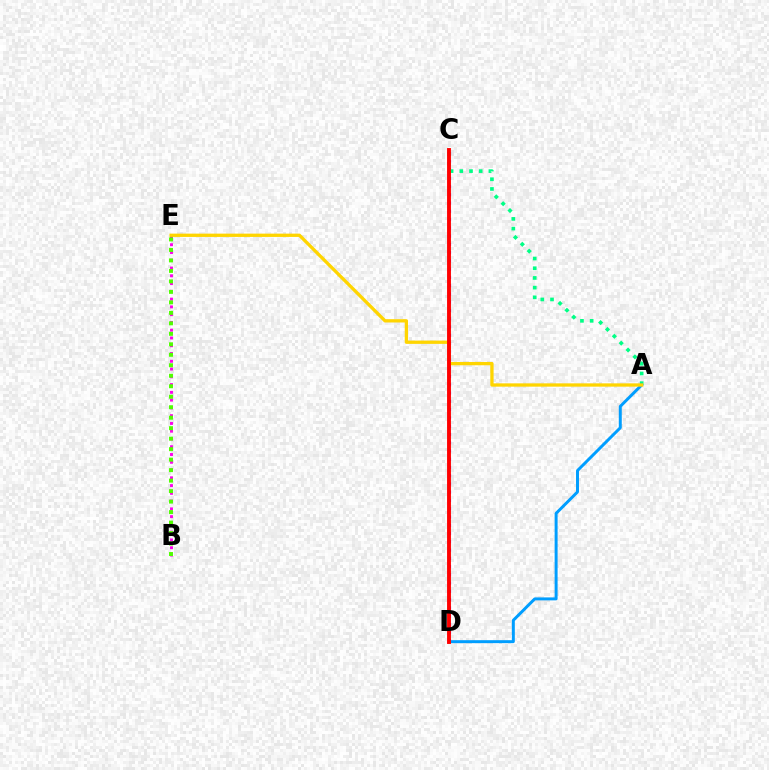{('C', 'D'): [{'color': '#3700ff', 'line_style': 'dotted', 'thickness': 2.24}, {'color': '#ff0000', 'line_style': 'solid', 'thickness': 2.79}], ('B', 'E'): [{'color': '#ff00ed', 'line_style': 'dotted', 'thickness': 2.11}, {'color': '#4fff00', 'line_style': 'dotted', 'thickness': 2.85}], ('A', 'C'): [{'color': '#00ff86', 'line_style': 'dotted', 'thickness': 2.64}], ('A', 'D'): [{'color': '#009eff', 'line_style': 'solid', 'thickness': 2.14}], ('A', 'E'): [{'color': '#ffd500', 'line_style': 'solid', 'thickness': 2.38}]}